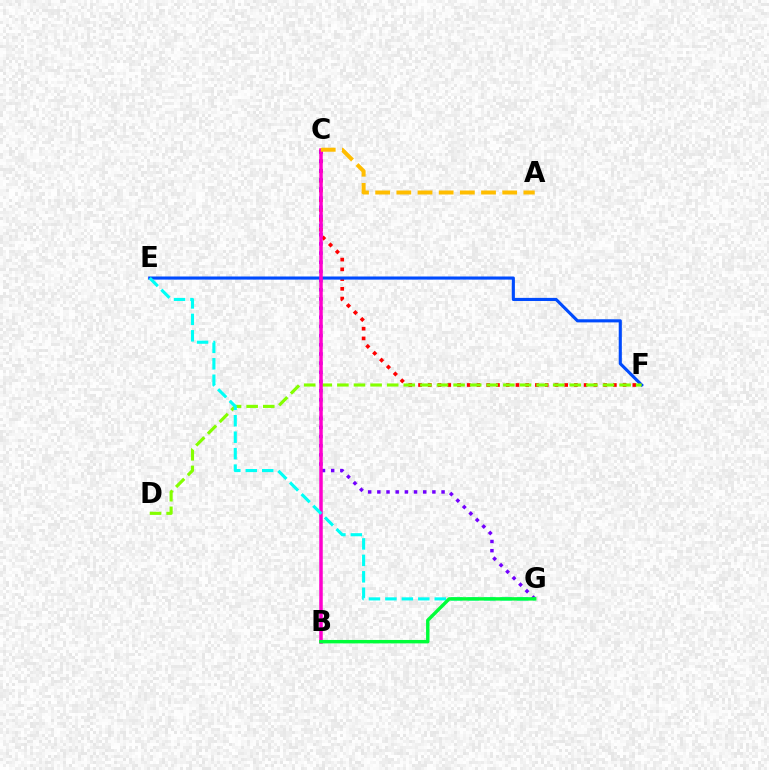{('C', 'F'): [{'color': '#ff0000', 'line_style': 'dotted', 'thickness': 2.65}], ('E', 'F'): [{'color': '#004bff', 'line_style': 'solid', 'thickness': 2.25}], ('D', 'F'): [{'color': '#84ff00', 'line_style': 'dashed', 'thickness': 2.25}], ('C', 'G'): [{'color': '#7200ff', 'line_style': 'dotted', 'thickness': 2.49}], ('B', 'C'): [{'color': '#ff00cf', 'line_style': 'solid', 'thickness': 2.52}], ('A', 'C'): [{'color': '#ffbd00', 'line_style': 'dashed', 'thickness': 2.88}], ('E', 'G'): [{'color': '#00fff6', 'line_style': 'dashed', 'thickness': 2.24}], ('B', 'G'): [{'color': '#00ff39', 'line_style': 'solid', 'thickness': 2.46}]}